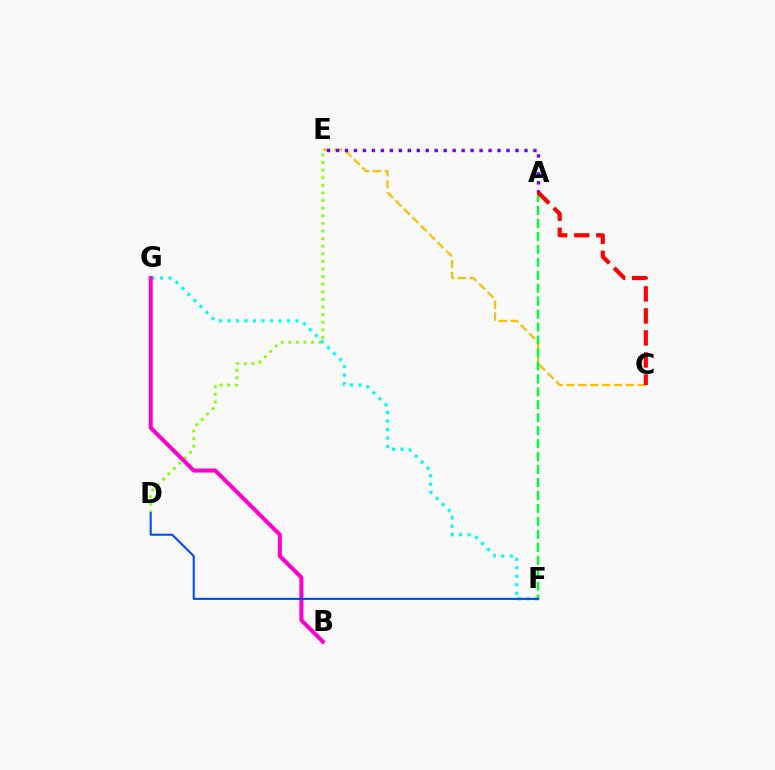{('C', 'E'): [{'color': '#ffbd00', 'line_style': 'dashed', 'thickness': 1.61}], ('D', 'E'): [{'color': '#84ff00', 'line_style': 'dotted', 'thickness': 2.07}], ('F', 'G'): [{'color': '#00fff6', 'line_style': 'dotted', 'thickness': 2.31}], ('A', 'E'): [{'color': '#7200ff', 'line_style': 'dotted', 'thickness': 2.44}], ('A', 'F'): [{'color': '#00ff39', 'line_style': 'dashed', 'thickness': 1.76}], ('B', 'G'): [{'color': '#ff00cf', 'line_style': 'solid', 'thickness': 2.91}], ('D', 'F'): [{'color': '#004bff', 'line_style': 'solid', 'thickness': 1.5}], ('A', 'C'): [{'color': '#ff0000', 'line_style': 'dashed', 'thickness': 2.99}]}